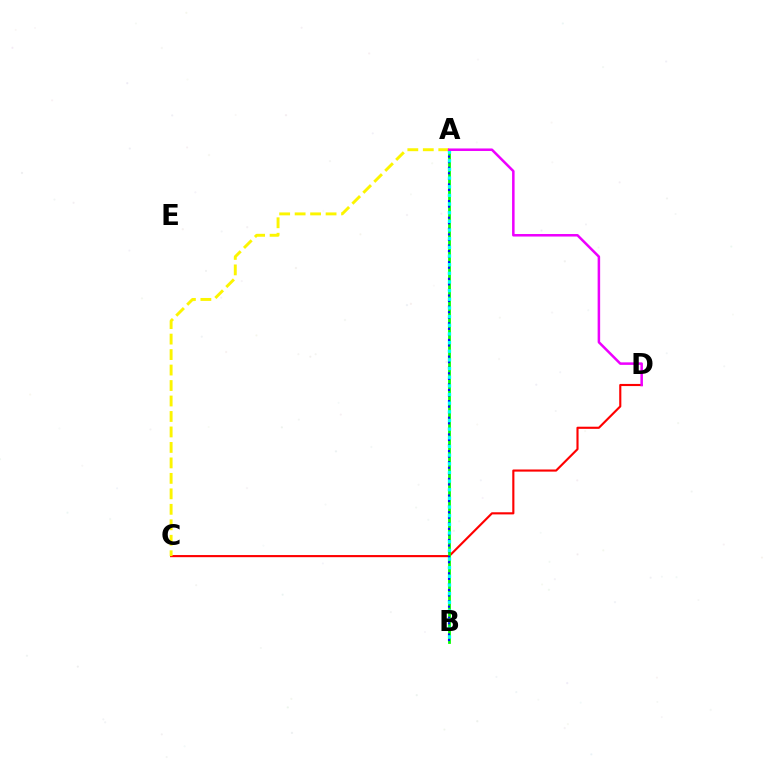{('C', 'D'): [{'color': '#ff0000', 'line_style': 'solid', 'thickness': 1.54}], ('A', 'B'): [{'color': '#08ff00', 'line_style': 'solid', 'thickness': 2.0}, {'color': '#0010ff', 'line_style': 'dotted', 'thickness': 1.51}, {'color': '#00fff6', 'line_style': 'dotted', 'thickness': 2.35}], ('A', 'C'): [{'color': '#fcf500', 'line_style': 'dashed', 'thickness': 2.1}], ('A', 'D'): [{'color': '#ee00ff', 'line_style': 'solid', 'thickness': 1.81}]}